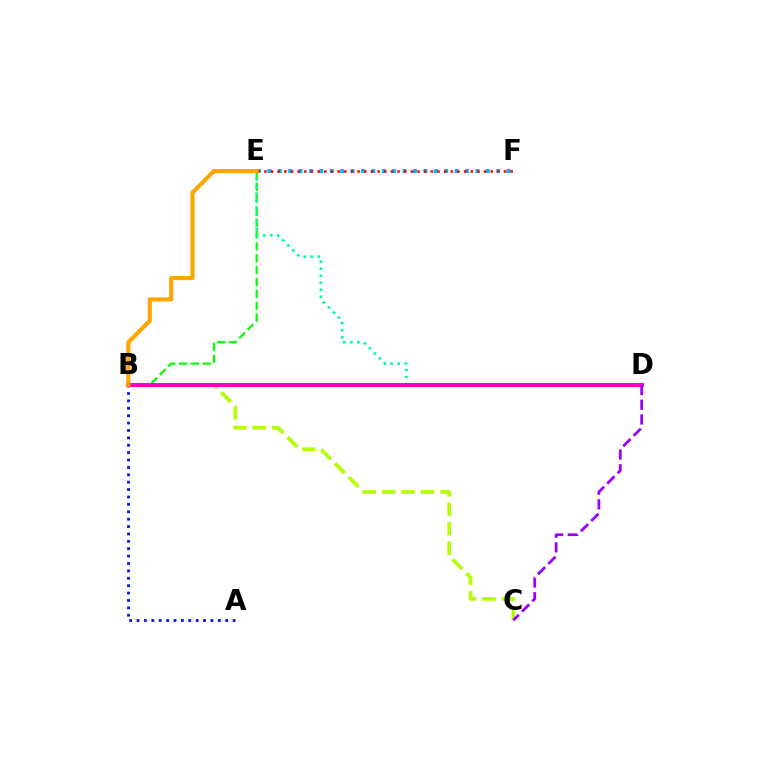{('B', 'C'): [{'color': '#b3ff00', 'line_style': 'dashed', 'thickness': 2.65}], ('E', 'F'): [{'color': '#00b5ff', 'line_style': 'dotted', 'thickness': 2.83}, {'color': '#ff0000', 'line_style': 'dotted', 'thickness': 1.81}], ('B', 'E'): [{'color': '#08ff00', 'line_style': 'dashed', 'thickness': 1.62}, {'color': '#ffa500', 'line_style': 'solid', 'thickness': 2.97}], ('D', 'E'): [{'color': '#00ff9d', 'line_style': 'dotted', 'thickness': 1.91}], ('B', 'D'): [{'color': '#ff00bd', 'line_style': 'solid', 'thickness': 2.84}], ('C', 'D'): [{'color': '#9b00ff', 'line_style': 'dashed', 'thickness': 1.99}], ('A', 'B'): [{'color': '#0010ff', 'line_style': 'dotted', 'thickness': 2.01}]}